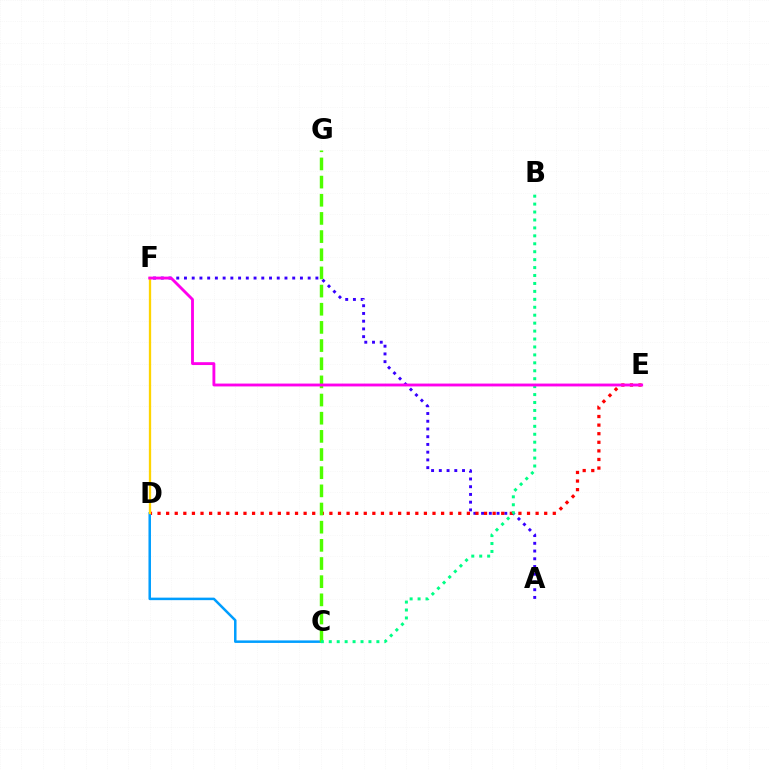{('A', 'F'): [{'color': '#3700ff', 'line_style': 'dotted', 'thickness': 2.1}], ('D', 'E'): [{'color': '#ff0000', 'line_style': 'dotted', 'thickness': 2.33}], ('C', 'D'): [{'color': '#009eff', 'line_style': 'solid', 'thickness': 1.81}], ('C', 'G'): [{'color': '#4fff00', 'line_style': 'dashed', 'thickness': 2.47}], ('D', 'F'): [{'color': '#ffd500', 'line_style': 'solid', 'thickness': 1.66}], ('B', 'C'): [{'color': '#00ff86', 'line_style': 'dotted', 'thickness': 2.16}], ('E', 'F'): [{'color': '#ff00ed', 'line_style': 'solid', 'thickness': 2.06}]}